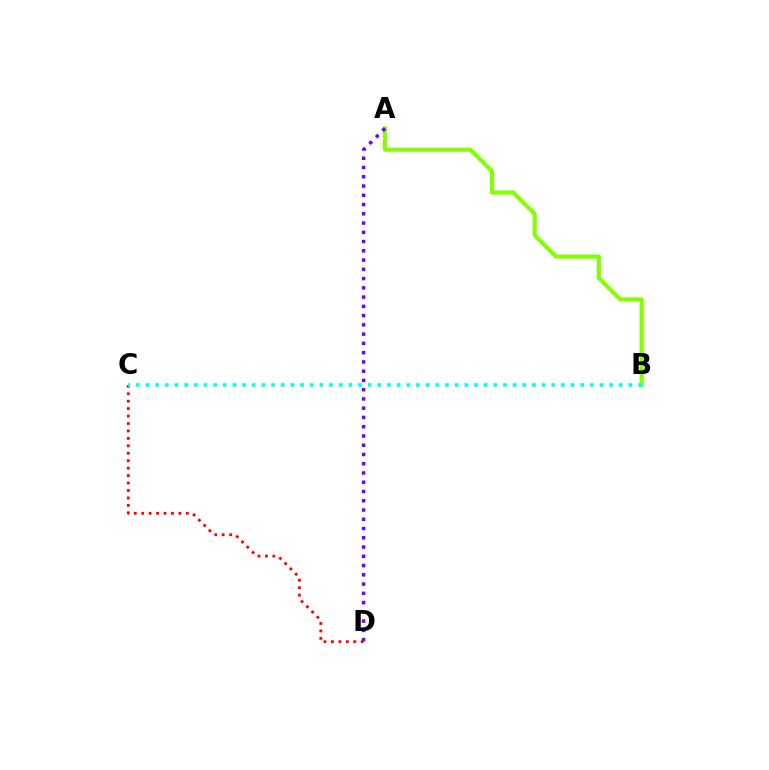{('A', 'B'): [{'color': '#84ff00', 'line_style': 'solid', 'thickness': 2.96}], ('C', 'D'): [{'color': '#ff0000', 'line_style': 'dotted', 'thickness': 2.02}], ('A', 'D'): [{'color': '#7200ff', 'line_style': 'dotted', 'thickness': 2.52}], ('B', 'C'): [{'color': '#00fff6', 'line_style': 'dotted', 'thickness': 2.62}]}